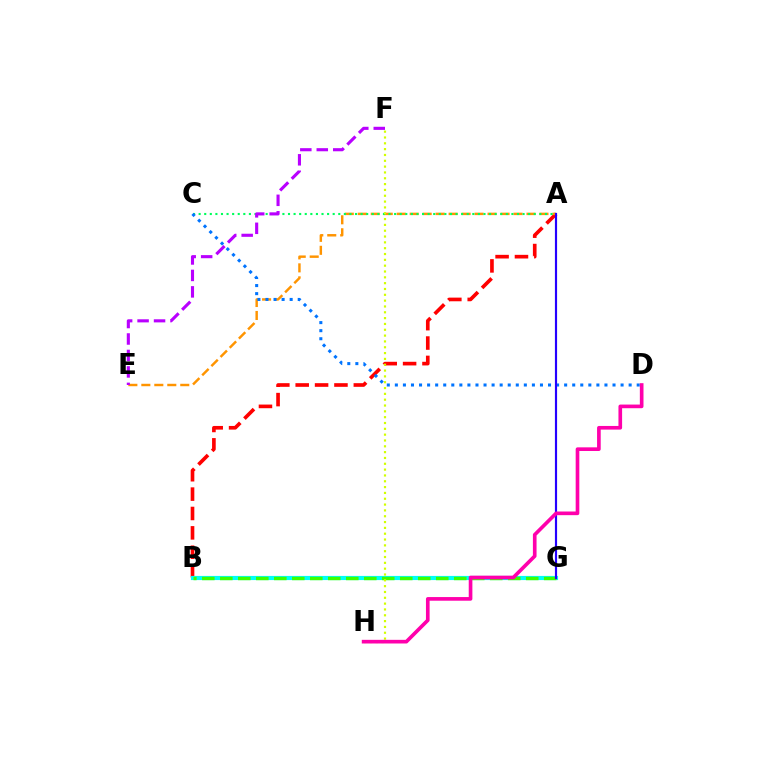{('A', 'B'): [{'color': '#ff0000', 'line_style': 'dashed', 'thickness': 2.63}], ('A', 'E'): [{'color': '#ff9400', 'line_style': 'dashed', 'thickness': 1.76}], ('B', 'G'): [{'color': '#00fff6', 'line_style': 'solid', 'thickness': 2.99}, {'color': '#3dff00', 'line_style': 'dashed', 'thickness': 2.44}], ('A', 'C'): [{'color': '#00ff5c', 'line_style': 'dotted', 'thickness': 1.52}], ('C', 'D'): [{'color': '#0074ff', 'line_style': 'dotted', 'thickness': 2.19}], ('A', 'G'): [{'color': '#2500ff', 'line_style': 'solid', 'thickness': 1.57}], ('F', 'H'): [{'color': '#d1ff00', 'line_style': 'dotted', 'thickness': 1.58}], ('D', 'H'): [{'color': '#ff00ac', 'line_style': 'solid', 'thickness': 2.63}], ('E', 'F'): [{'color': '#b900ff', 'line_style': 'dashed', 'thickness': 2.24}]}